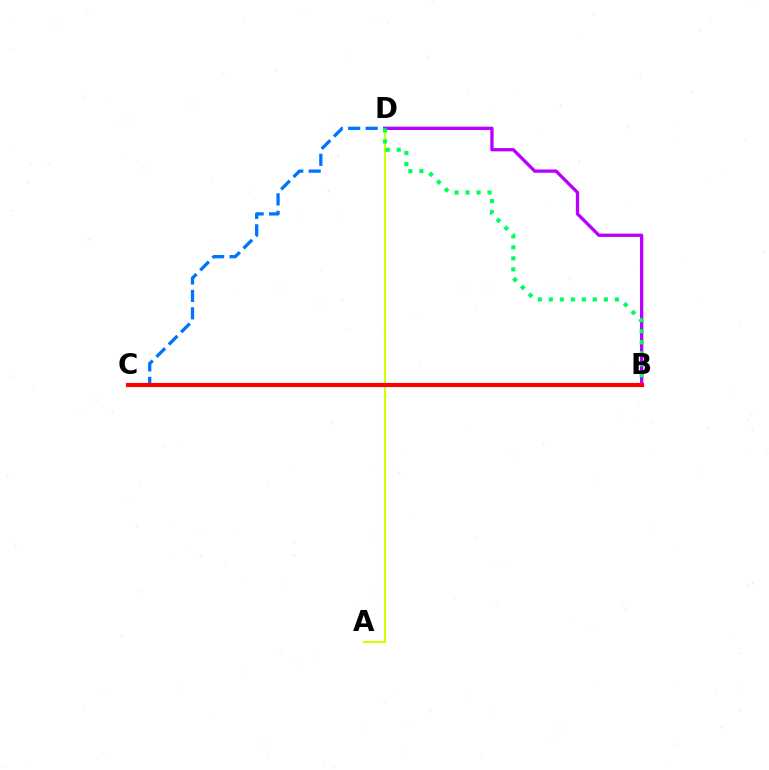{('A', 'D'): [{'color': '#d1ff00', 'line_style': 'solid', 'thickness': 1.54}], ('B', 'D'): [{'color': '#b900ff', 'line_style': 'solid', 'thickness': 2.38}, {'color': '#00ff5c', 'line_style': 'dotted', 'thickness': 2.99}], ('C', 'D'): [{'color': '#0074ff', 'line_style': 'dashed', 'thickness': 2.37}], ('B', 'C'): [{'color': '#ff0000', 'line_style': 'solid', 'thickness': 2.98}]}